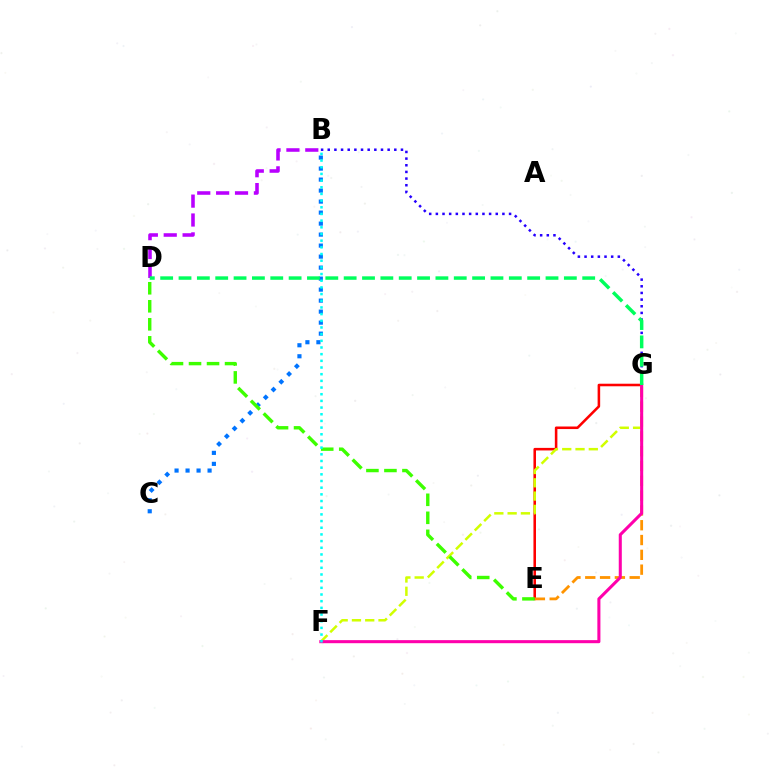{('E', 'G'): [{'color': '#ff0000', 'line_style': 'solid', 'thickness': 1.84}, {'color': '#ff9400', 'line_style': 'dashed', 'thickness': 2.01}], ('B', 'C'): [{'color': '#0074ff', 'line_style': 'dotted', 'thickness': 2.99}], ('B', 'G'): [{'color': '#2500ff', 'line_style': 'dotted', 'thickness': 1.81}], ('B', 'D'): [{'color': '#b900ff', 'line_style': 'dashed', 'thickness': 2.56}], ('F', 'G'): [{'color': '#d1ff00', 'line_style': 'dashed', 'thickness': 1.8}, {'color': '#ff00ac', 'line_style': 'solid', 'thickness': 2.2}], ('D', 'G'): [{'color': '#00ff5c', 'line_style': 'dashed', 'thickness': 2.49}], ('D', 'E'): [{'color': '#3dff00', 'line_style': 'dashed', 'thickness': 2.45}], ('B', 'F'): [{'color': '#00fff6', 'line_style': 'dotted', 'thickness': 1.81}]}